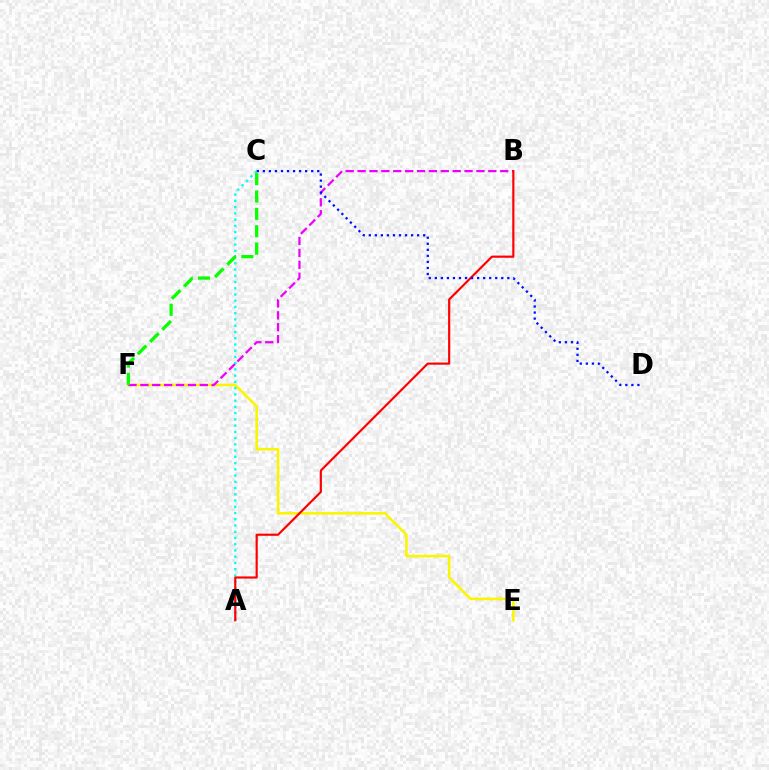{('E', 'F'): [{'color': '#fcf500', 'line_style': 'solid', 'thickness': 1.84}], ('A', 'C'): [{'color': '#00fff6', 'line_style': 'dotted', 'thickness': 1.7}], ('B', 'F'): [{'color': '#ee00ff', 'line_style': 'dashed', 'thickness': 1.61}], ('A', 'B'): [{'color': '#ff0000', 'line_style': 'solid', 'thickness': 1.56}], ('C', 'D'): [{'color': '#0010ff', 'line_style': 'dotted', 'thickness': 1.64}], ('C', 'F'): [{'color': '#08ff00', 'line_style': 'dashed', 'thickness': 2.36}]}